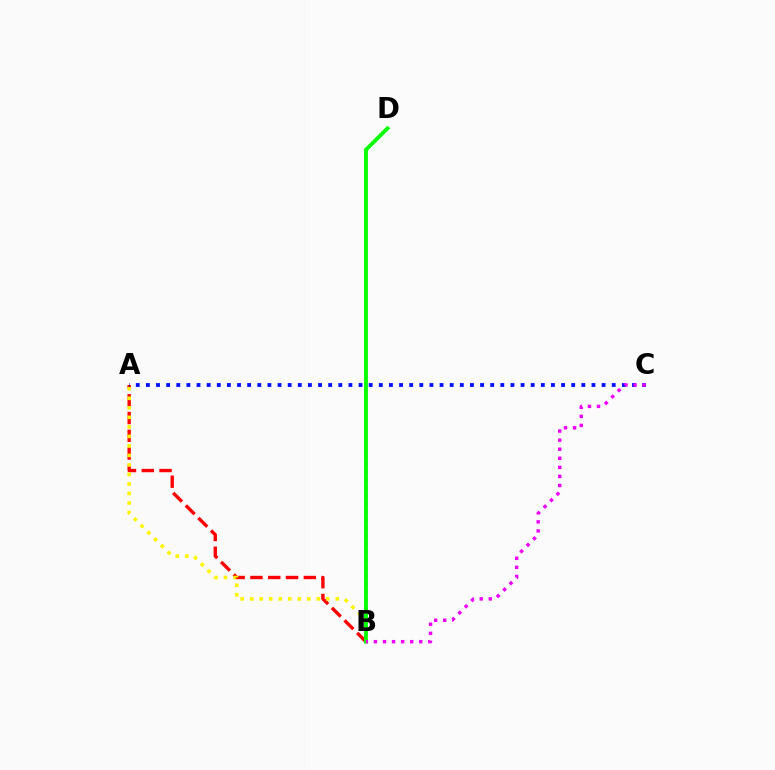{('B', 'D'): [{'color': '#00fff6', 'line_style': 'dotted', 'thickness': 2.17}, {'color': '#08ff00', 'line_style': 'solid', 'thickness': 2.76}], ('A', 'B'): [{'color': '#ff0000', 'line_style': 'dashed', 'thickness': 2.42}, {'color': '#fcf500', 'line_style': 'dotted', 'thickness': 2.58}], ('A', 'C'): [{'color': '#0010ff', 'line_style': 'dotted', 'thickness': 2.75}], ('B', 'C'): [{'color': '#ee00ff', 'line_style': 'dotted', 'thickness': 2.46}]}